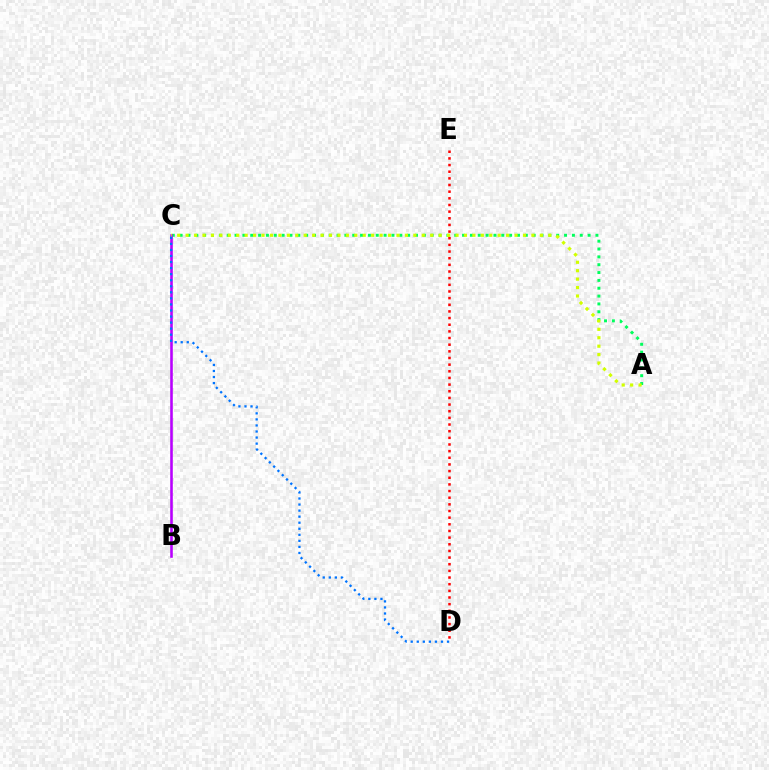{('A', 'C'): [{'color': '#00ff5c', 'line_style': 'dotted', 'thickness': 2.13}, {'color': '#d1ff00', 'line_style': 'dotted', 'thickness': 2.29}], ('D', 'E'): [{'color': '#ff0000', 'line_style': 'dotted', 'thickness': 1.81}], ('B', 'C'): [{'color': '#b900ff', 'line_style': 'solid', 'thickness': 1.86}], ('C', 'D'): [{'color': '#0074ff', 'line_style': 'dotted', 'thickness': 1.64}]}